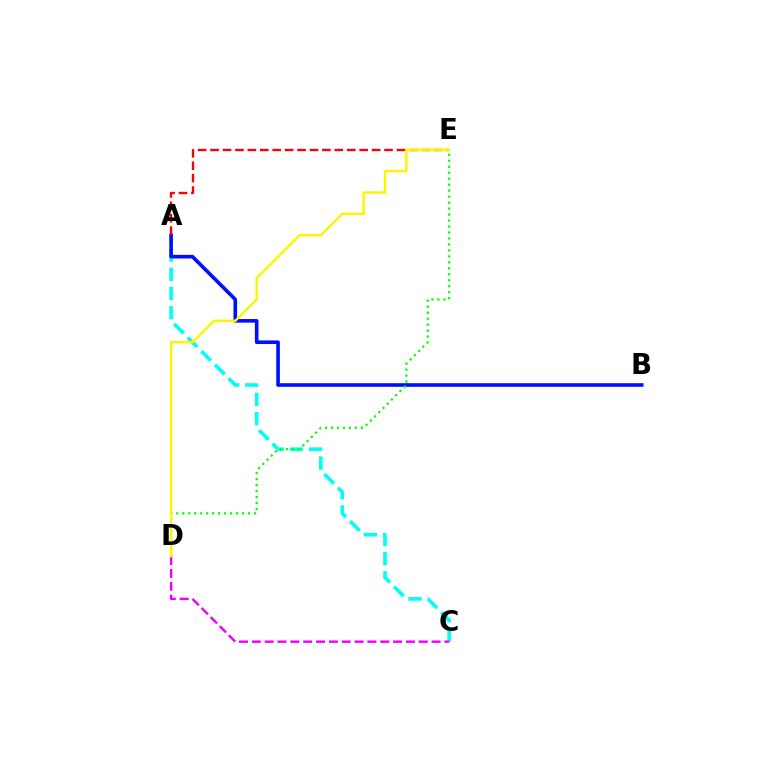{('A', 'C'): [{'color': '#00fff6', 'line_style': 'dashed', 'thickness': 2.61}], ('A', 'B'): [{'color': '#0010ff', 'line_style': 'solid', 'thickness': 2.61}], ('C', 'D'): [{'color': '#ee00ff', 'line_style': 'dashed', 'thickness': 1.74}], ('A', 'E'): [{'color': '#ff0000', 'line_style': 'dashed', 'thickness': 1.69}], ('D', 'E'): [{'color': '#08ff00', 'line_style': 'dotted', 'thickness': 1.62}, {'color': '#fcf500', 'line_style': 'solid', 'thickness': 1.76}]}